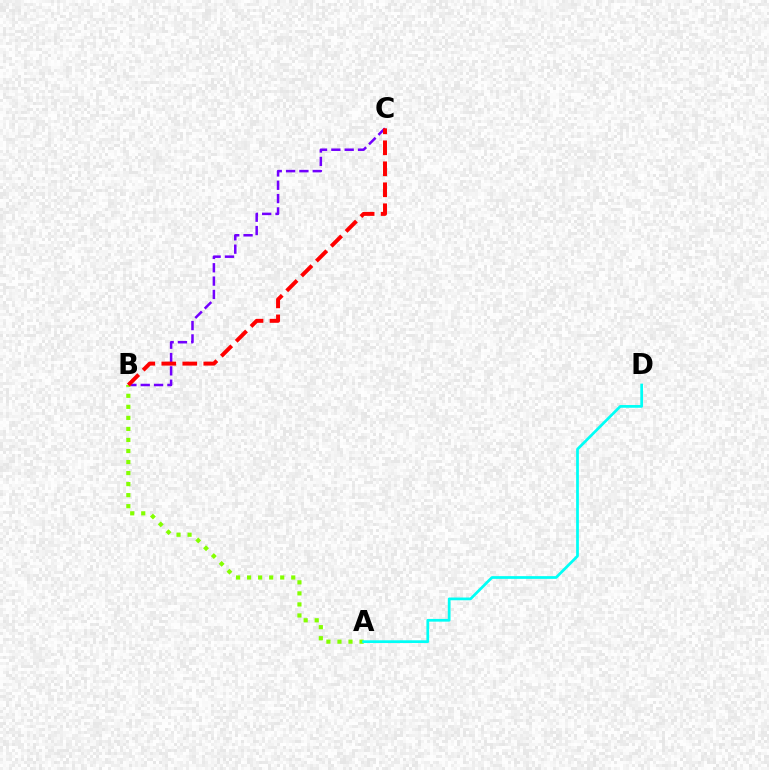{('B', 'C'): [{'color': '#7200ff', 'line_style': 'dashed', 'thickness': 1.81}, {'color': '#ff0000', 'line_style': 'dashed', 'thickness': 2.85}], ('A', 'B'): [{'color': '#84ff00', 'line_style': 'dotted', 'thickness': 3.0}], ('A', 'D'): [{'color': '#00fff6', 'line_style': 'solid', 'thickness': 1.97}]}